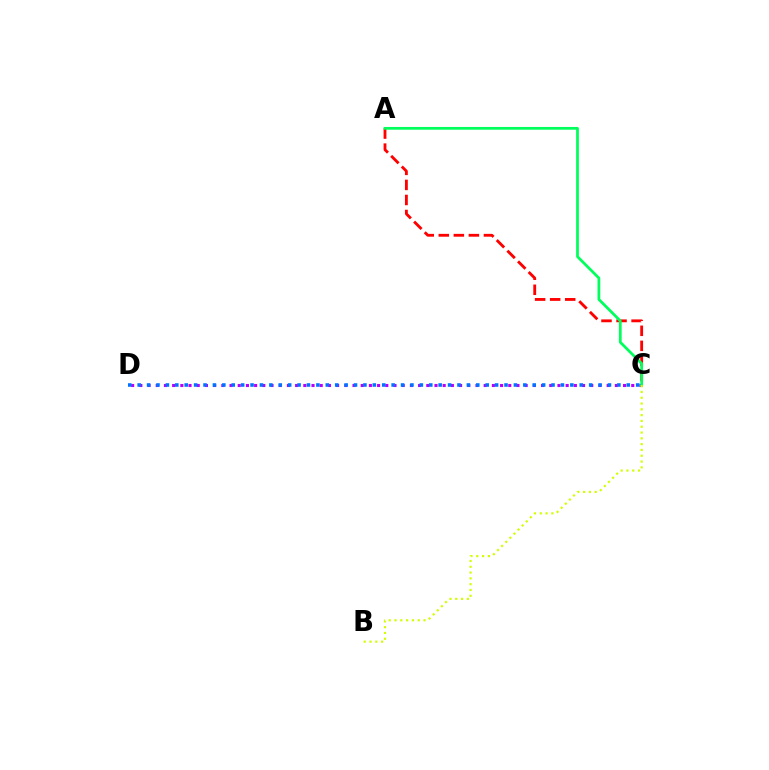{('A', 'C'): [{'color': '#ff0000', 'line_style': 'dashed', 'thickness': 2.04}, {'color': '#00ff5c', 'line_style': 'solid', 'thickness': 1.98}], ('C', 'D'): [{'color': '#b900ff', 'line_style': 'dotted', 'thickness': 2.23}, {'color': '#0074ff', 'line_style': 'dotted', 'thickness': 2.56}], ('B', 'C'): [{'color': '#d1ff00', 'line_style': 'dotted', 'thickness': 1.58}]}